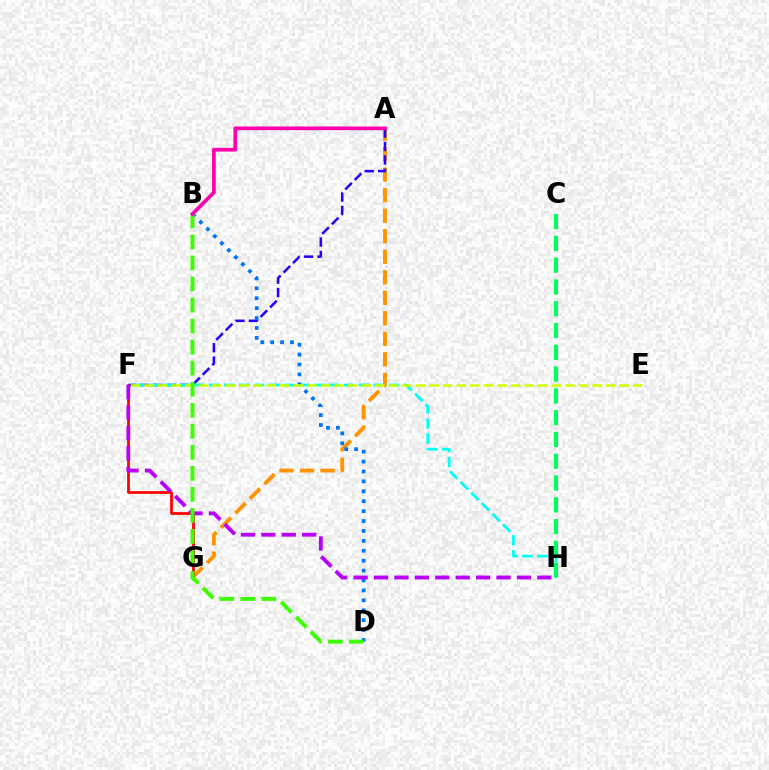{('A', 'G'): [{'color': '#ff9400', 'line_style': 'dashed', 'thickness': 2.79}], ('A', 'F'): [{'color': '#2500ff', 'line_style': 'dashed', 'thickness': 1.83}], ('F', 'H'): [{'color': '#00fff6', 'line_style': 'dashed', 'thickness': 2.03}, {'color': '#b900ff', 'line_style': 'dashed', 'thickness': 2.77}], ('F', 'G'): [{'color': '#ff0000', 'line_style': 'solid', 'thickness': 1.97}], ('B', 'D'): [{'color': '#0074ff', 'line_style': 'dotted', 'thickness': 2.69}, {'color': '#3dff00', 'line_style': 'dashed', 'thickness': 2.86}], ('E', 'F'): [{'color': '#d1ff00', 'line_style': 'dashed', 'thickness': 1.84}], ('A', 'B'): [{'color': '#ff00ac', 'line_style': 'solid', 'thickness': 2.67}], ('C', 'H'): [{'color': '#00ff5c', 'line_style': 'dashed', 'thickness': 2.96}]}